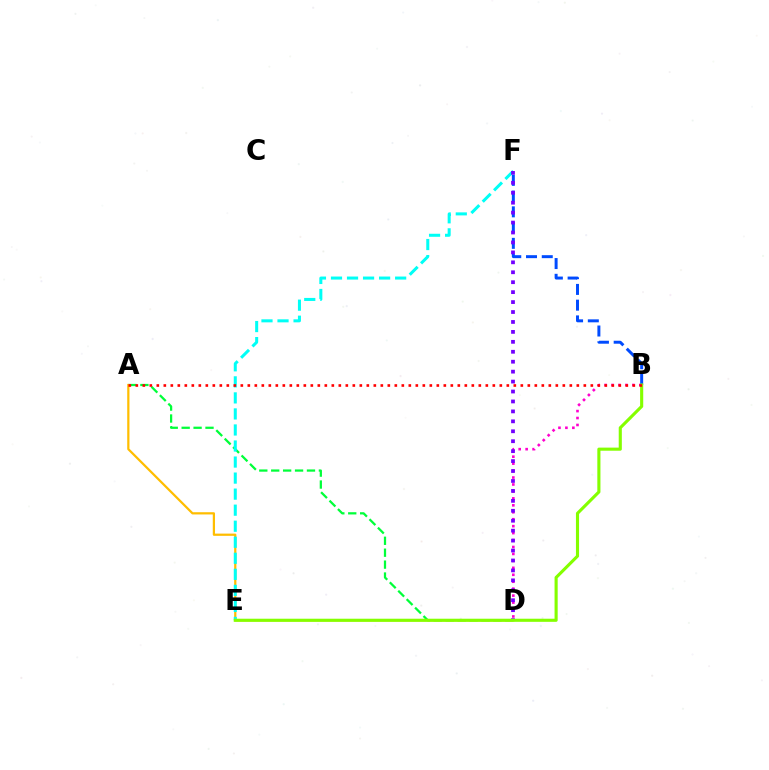{('A', 'D'): [{'color': '#00ff39', 'line_style': 'dashed', 'thickness': 1.62}, {'color': '#ffbd00', 'line_style': 'solid', 'thickness': 1.61}], ('B', 'D'): [{'color': '#ff00cf', 'line_style': 'dotted', 'thickness': 1.89}], ('B', 'F'): [{'color': '#004bff', 'line_style': 'dashed', 'thickness': 2.14}], ('E', 'F'): [{'color': '#00fff6', 'line_style': 'dashed', 'thickness': 2.18}], ('D', 'F'): [{'color': '#7200ff', 'line_style': 'dotted', 'thickness': 2.7}], ('B', 'E'): [{'color': '#84ff00', 'line_style': 'solid', 'thickness': 2.24}], ('A', 'B'): [{'color': '#ff0000', 'line_style': 'dotted', 'thickness': 1.9}]}